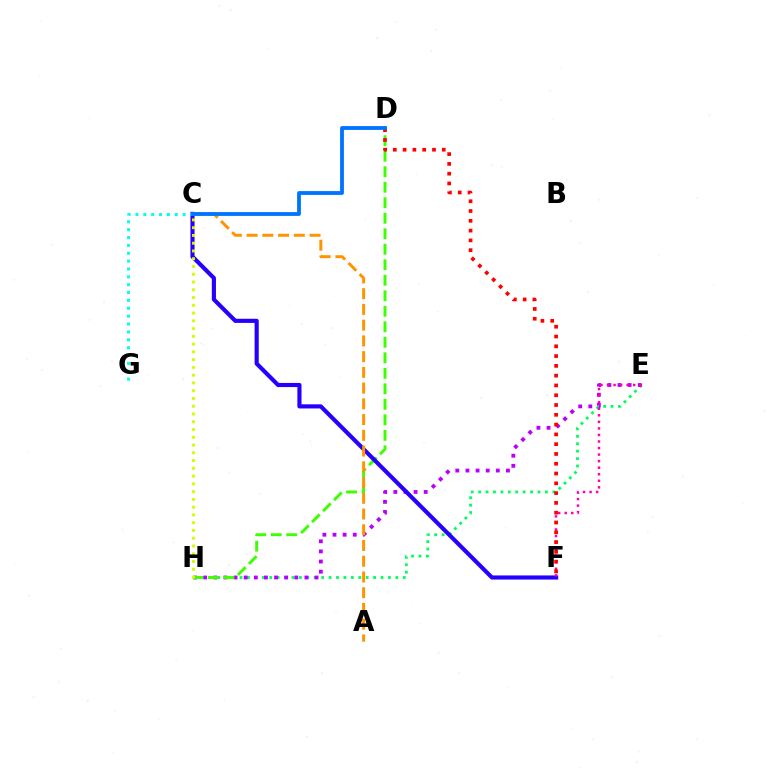{('E', 'H'): [{'color': '#00ff5c', 'line_style': 'dotted', 'thickness': 2.02}, {'color': '#b900ff', 'line_style': 'dotted', 'thickness': 2.75}], ('D', 'H'): [{'color': '#3dff00', 'line_style': 'dashed', 'thickness': 2.11}], ('C', 'F'): [{'color': '#2500ff', 'line_style': 'solid', 'thickness': 2.98}], ('C', 'G'): [{'color': '#00fff6', 'line_style': 'dotted', 'thickness': 2.14}], ('E', 'F'): [{'color': '#ff00ac', 'line_style': 'dotted', 'thickness': 1.78}], ('A', 'C'): [{'color': '#ff9400', 'line_style': 'dashed', 'thickness': 2.14}], ('D', 'F'): [{'color': '#ff0000', 'line_style': 'dotted', 'thickness': 2.66}], ('C', 'D'): [{'color': '#0074ff', 'line_style': 'solid', 'thickness': 2.75}], ('C', 'H'): [{'color': '#d1ff00', 'line_style': 'dotted', 'thickness': 2.11}]}